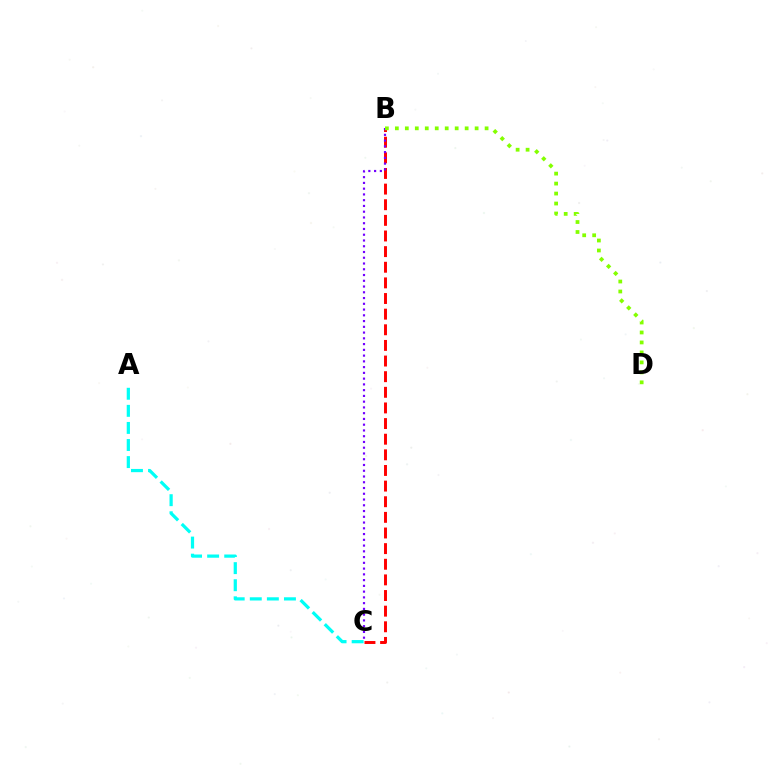{('B', 'C'): [{'color': '#ff0000', 'line_style': 'dashed', 'thickness': 2.12}, {'color': '#7200ff', 'line_style': 'dotted', 'thickness': 1.56}], ('A', 'C'): [{'color': '#00fff6', 'line_style': 'dashed', 'thickness': 2.32}], ('B', 'D'): [{'color': '#84ff00', 'line_style': 'dotted', 'thickness': 2.71}]}